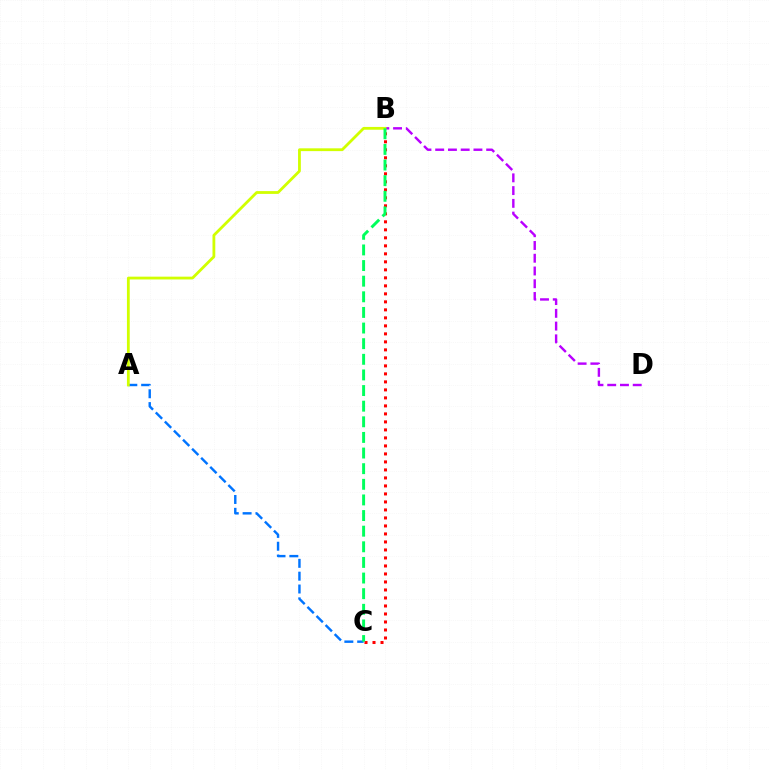{('A', 'C'): [{'color': '#0074ff', 'line_style': 'dashed', 'thickness': 1.74}], ('B', 'D'): [{'color': '#b900ff', 'line_style': 'dashed', 'thickness': 1.73}], ('B', 'C'): [{'color': '#ff0000', 'line_style': 'dotted', 'thickness': 2.17}, {'color': '#00ff5c', 'line_style': 'dashed', 'thickness': 2.12}], ('A', 'B'): [{'color': '#d1ff00', 'line_style': 'solid', 'thickness': 2.01}]}